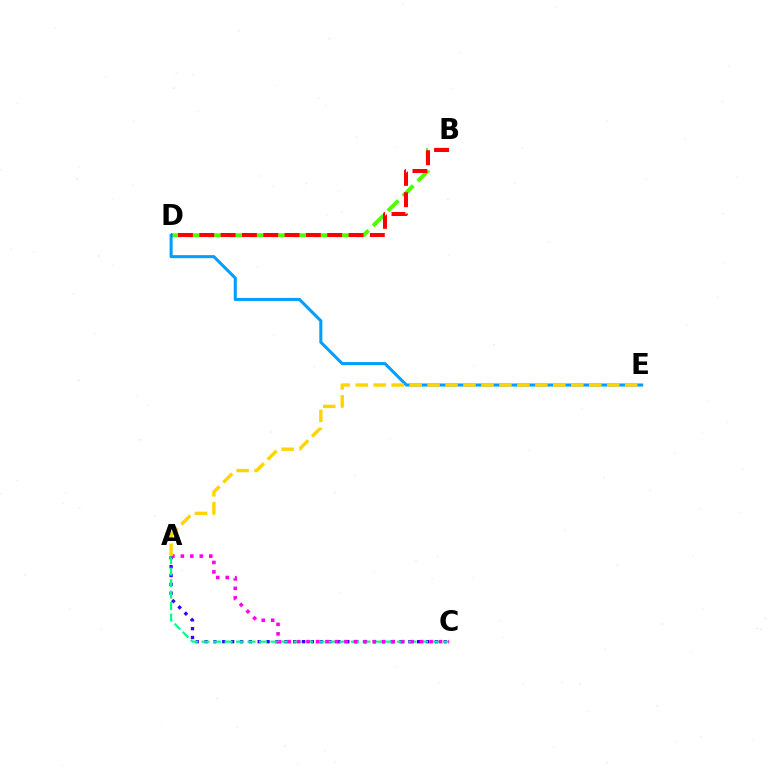{('B', 'D'): [{'color': '#4fff00', 'line_style': 'dashed', 'thickness': 2.87}, {'color': '#ff0000', 'line_style': 'dashed', 'thickness': 2.9}], ('D', 'E'): [{'color': '#009eff', 'line_style': 'solid', 'thickness': 2.19}], ('A', 'C'): [{'color': '#3700ff', 'line_style': 'dotted', 'thickness': 2.41}, {'color': '#00ff86', 'line_style': 'dashed', 'thickness': 1.56}, {'color': '#ff00ed', 'line_style': 'dotted', 'thickness': 2.57}], ('A', 'E'): [{'color': '#ffd500', 'line_style': 'dashed', 'thickness': 2.44}]}